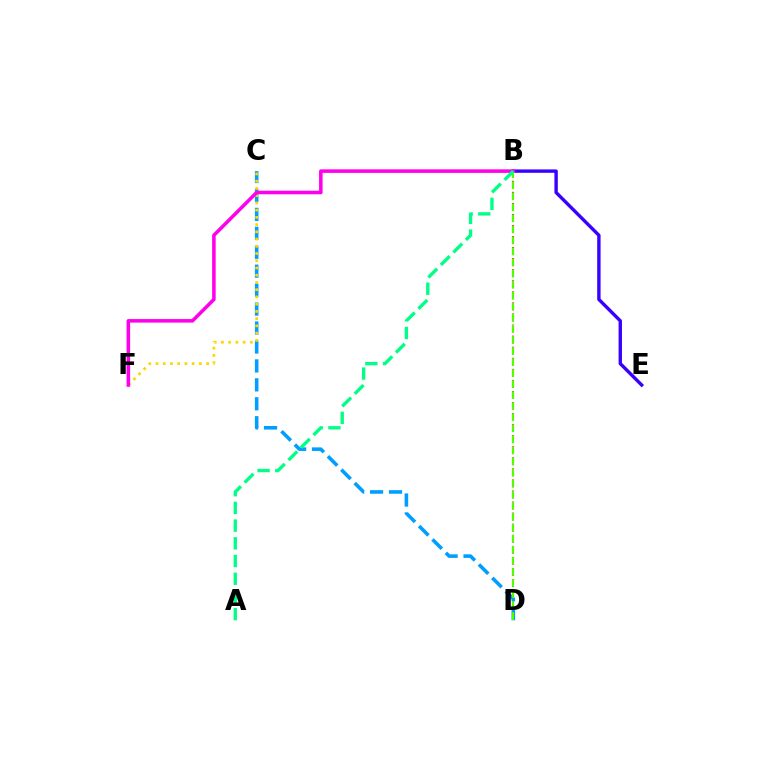{('B', 'D'): [{'color': '#ff0000', 'line_style': 'dashed', 'thickness': 1.5}, {'color': '#4fff00', 'line_style': 'dashed', 'thickness': 1.5}], ('B', 'E'): [{'color': '#3700ff', 'line_style': 'solid', 'thickness': 2.43}], ('C', 'D'): [{'color': '#009eff', 'line_style': 'dashed', 'thickness': 2.57}], ('C', 'F'): [{'color': '#ffd500', 'line_style': 'dotted', 'thickness': 1.97}], ('B', 'F'): [{'color': '#ff00ed', 'line_style': 'solid', 'thickness': 2.55}], ('A', 'B'): [{'color': '#00ff86', 'line_style': 'dashed', 'thickness': 2.41}]}